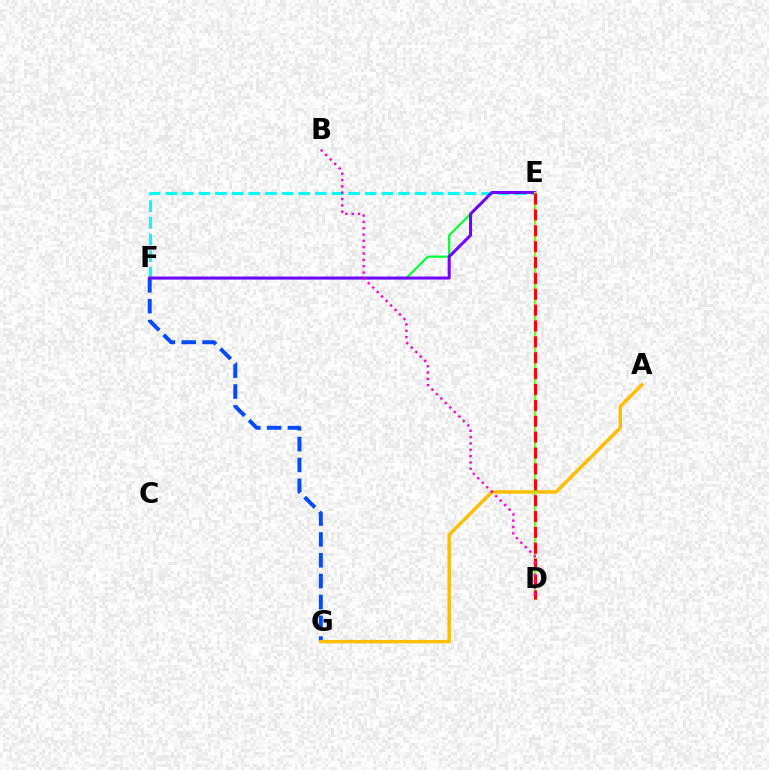{('E', 'F'): [{'color': '#00ff39', 'line_style': 'solid', 'thickness': 1.59}, {'color': '#00fff6', 'line_style': 'dashed', 'thickness': 2.26}, {'color': '#7200ff', 'line_style': 'solid', 'thickness': 2.18}], ('F', 'G'): [{'color': '#004bff', 'line_style': 'dashed', 'thickness': 2.83}], ('A', 'G'): [{'color': '#ffbd00', 'line_style': 'solid', 'thickness': 2.49}], ('D', 'E'): [{'color': '#84ff00', 'line_style': 'solid', 'thickness': 1.68}, {'color': '#ff0000', 'line_style': 'dashed', 'thickness': 2.16}], ('B', 'D'): [{'color': '#ff00cf', 'line_style': 'dotted', 'thickness': 1.72}]}